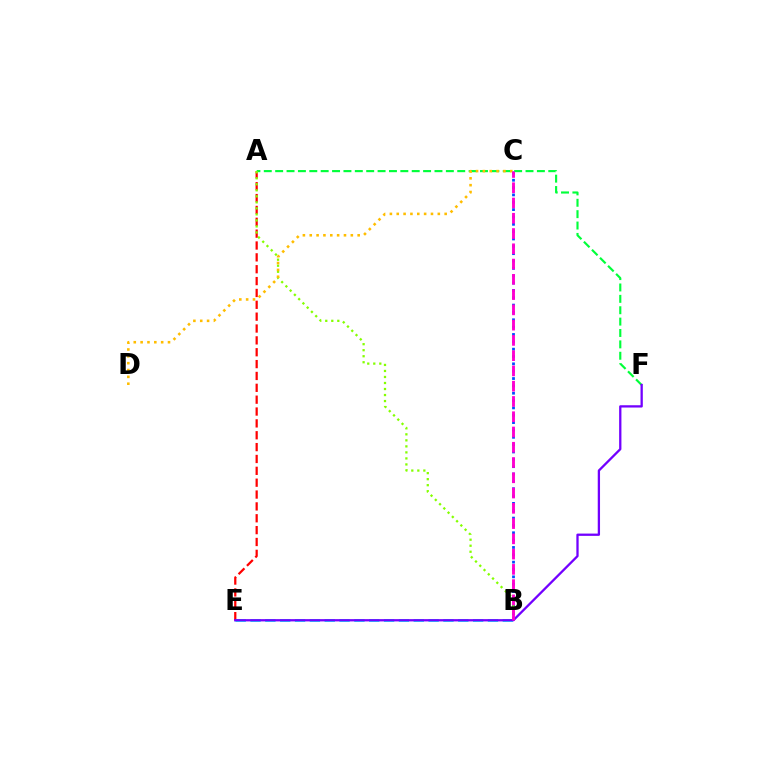{('A', 'E'): [{'color': '#ff0000', 'line_style': 'dashed', 'thickness': 1.61}], ('B', 'E'): [{'color': '#00fff6', 'line_style': 'dashed', 'thickness': 2.02}], ('B', 'C'): [{'color': '#004bff', 'line_style': 'dotted', 'thickness': 2.0}, {'color': '#ff00cf', 'line_style': 'dashed', 'thickness': 2.07}], ('A', 'F'): [{'color': '#00ff39', 'line_style': 'dashed', 'thickness': 1.55}], ('A', 'B'): [{'color': '#84ff00', 'line_style': 'dotted', 'thickness': 1.64}], ('E', 'F'): [{'color': '#7200ff', 'line_style': 'solid', 'thickness': 1.65}], ('C', 'D'): [{'color': '#ffbd00', 'line_style': 'dotted', 'thickness': 1.86}]}